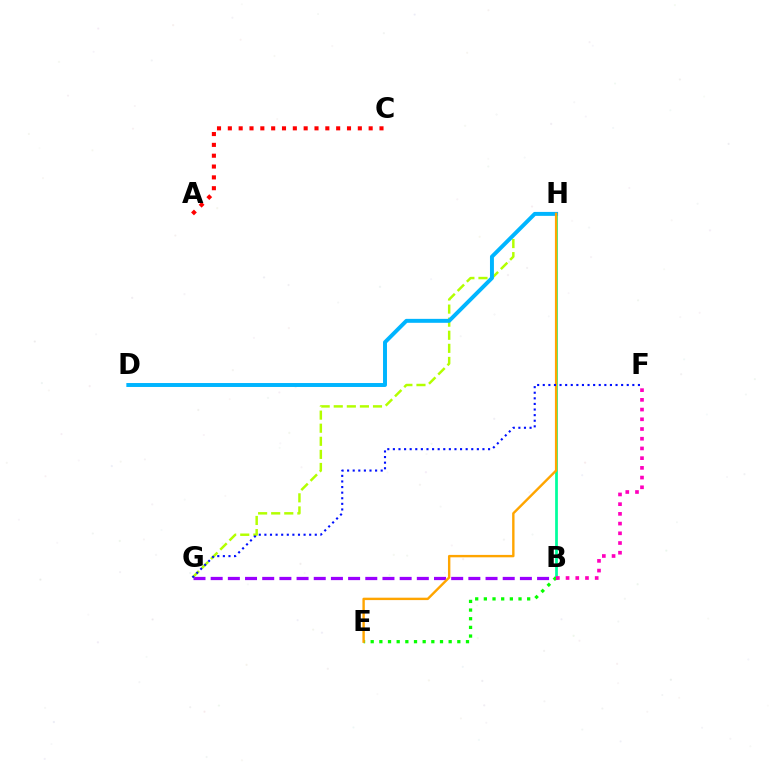{('B', 'H'): [{'color': '#00ff9d', 'line_style': 'solid', 'thickness': 1.98}], ('B', 'G'): [{'color': '#9b00ff', 'line_style': 'dashed', 'thickness': 2.33}], ('G', 'H'): [{'color': '#b3ff00', 'line_style': 'dashed', 'thickness': 1.78}], ('B', 'E'): [{'color': '#08ff00', 'line_style': 'dotted', 'thickness': 2.35}], ('B', 'F'): [{'color': '#ff00bd', 'line_style': 'dotted', 'thickness': 2.64}], ('A', 'C'): [{'color': '#ff0000', 'line_style': 'dotted', 'thickness': 2.94}], ('D', 'H'): [{'color': '#00b5ff', 'line_style': 'solid', 'thickness': 2.84}], ('E', 'H'): [{'color': '#ffa500', 'line_style': 'solid', 'thickness': 1.73}], ('F', 'G'): [{'color': '#0010ff', 'line_style': 'dotted', 'thickness': 1.52}]}